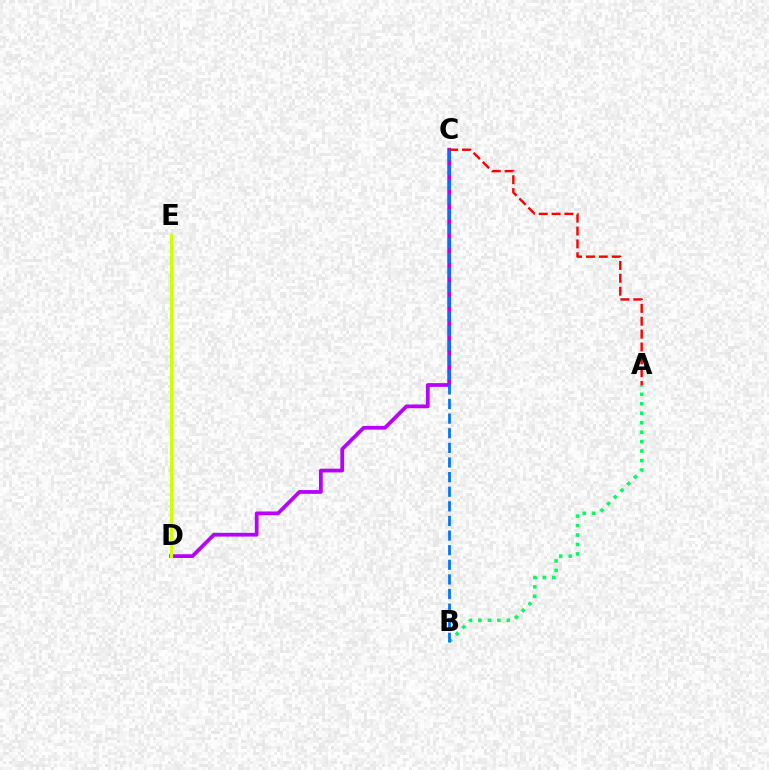{('C', 'D'): [{'color': '#b900ff', 'line_style': 'solid', 'thickness': 2.7}], ('A', 'B'): [{'color': '#00ff5c', 'line_style': 'dotted', 'thickness': 2.57}], ('D', 'E'): [{'color': '#d1ff00', 'line_style': 'solid', 'thickness': 2.25}], ('A', 'C'): [{'color': '#ff0000', 'line_style': 'dashed', 'thickness': 1.75}], ('B', 'C'): [{'color': '#0074ff', 'line_style': 'dashed', 'thickness': 1.99}]}